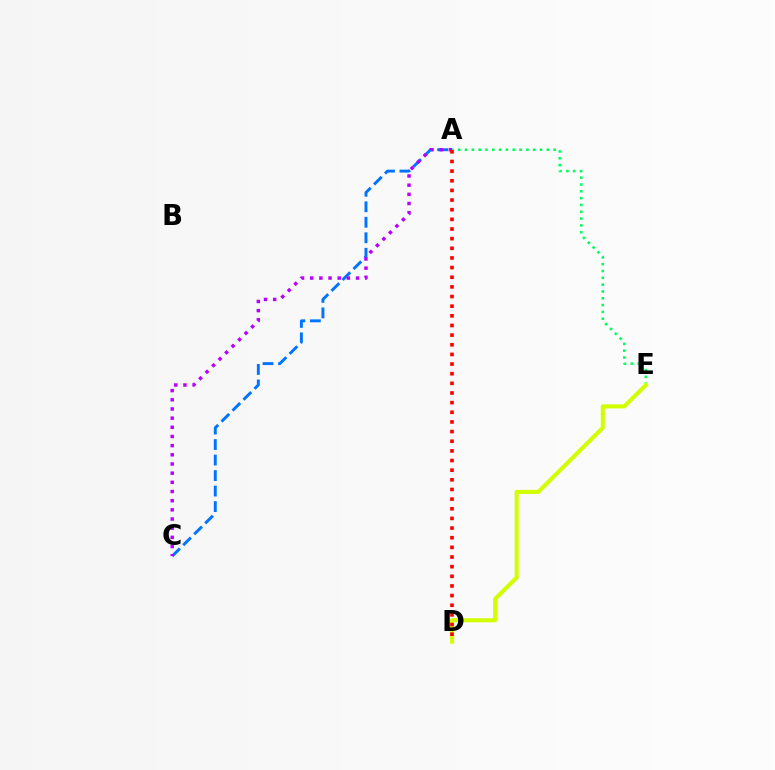{('A', 'E'): [{'color': '#00ff5c', 'line_style': 'dotted', 'thickness': 1.85}], ('A', 'C'): [{'color': '#0074ff', 'line_style': 'dashed', 'thickness': 2.11}, {'color': '#b900ff', 'line_style': 'dotted', 'thickness': 2.49}], ('D', 'E'): [{'color': '#d1ff00', 'line_style': 'solid', 'thickness': 2.93}], ('A', 'D'): [{'color': '#ff0000', 'line_style': 'dotted', 'thickness': 2.62}]}